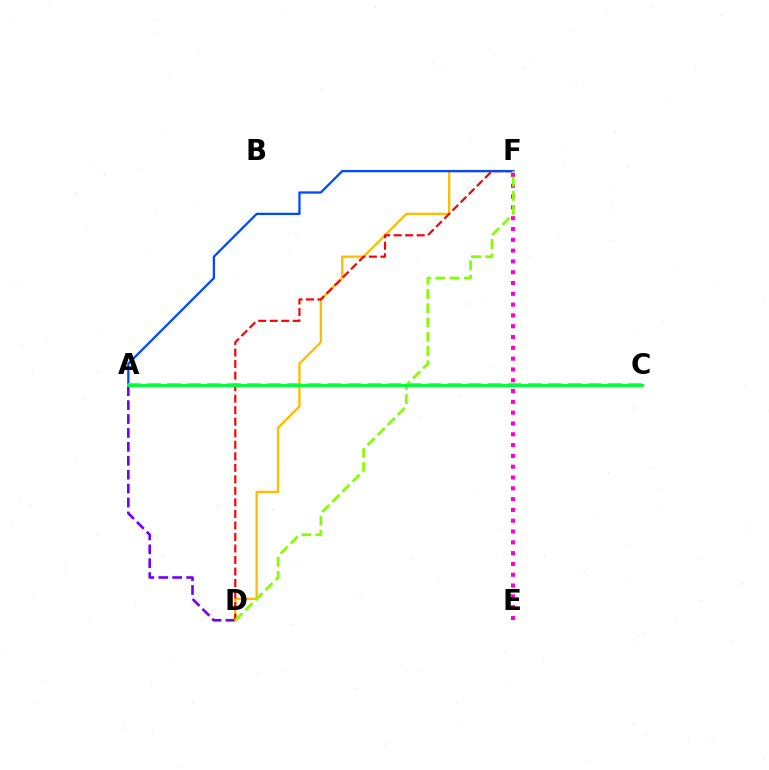{('A', 'D'): [{'color': '#7200ff', 'line_style': 'dashed', 'thickness': 1.89}], ('D', 'F'): [{'color': '#ffbd00', 'line_style': 'solid', 'thickness': 1.69}, {'color': '#ff0000', 'line_style': 'dashed', 'thickness': 1.57}, {'color': '#84ff00', 'line_style': 'dashed', 'thickness': 1.94}], ('A', 'F'): [{'color': '#004bff', 'line_style': 'solid', 'thickness': 1.65}], ('E', 'F'): [{'color': '#ff00cf', 'line_style': 'dotted', 'thickness': 2.94}], ('A', 'C'): [{'color': '#00fff6', 'line_style': 'dashed', 'thickness': 2.72}, {'color': '#00ff39', 'line_style': 'solid', 'thickness': 2.16}]}